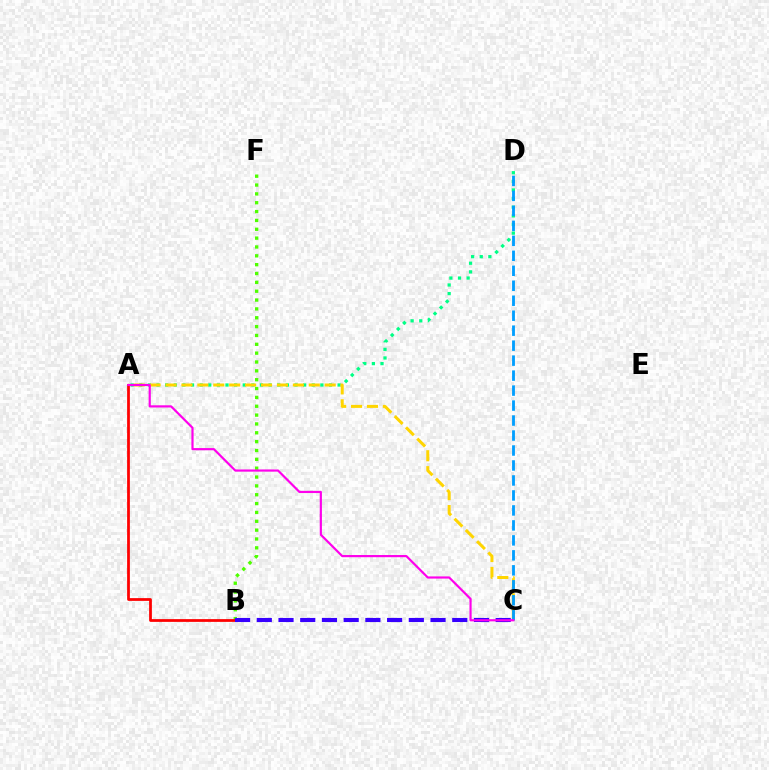{('A', 'D'): [{'color': '#00ff86', 'line_style': 'dotted', 'thickness': 2.34}], ('B', 'F'): [{'color': '#4fff00', 'line_style': 'dotted', 'thickness': 2.4}], ('A', 'C'): [{'color': '#ffd500', 'line_style': 'dashed', 'thickness': 2.16}, {'color': '#ff00ed', 'line_style': 'solid', 'thickness': 1.57}], ('A', 'B'): [{'color': '#ff0000', 'line_style': 'solid', 'thickness': 1.99}], ('B', 'C'): [{'color': '#3700ff', 'line_style': 'dashed', 'thickness': 2.95}], ('C', 'D'): [{'color': '#009eff', 'line_style': 'dashed', 'thickness': 2.03}]}